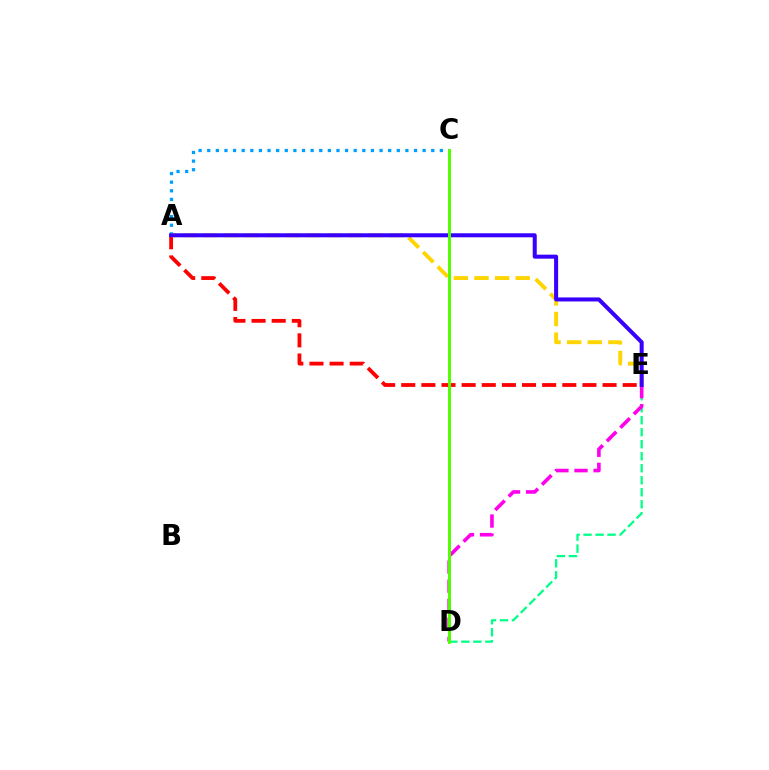{('A', 'E'): [{'color': '#ff0000', 'line_style': 'dashed', 'thickness': 2.73}, {'color': '#ffd500', 'line_style': 'dashed', 'thickness': 2.8}, {'color': '#3700ff', 'line_style': 'solid', 'thickness': 2.89}], ('A', 'C'): [{'color': '#009eff', 'line_style': 'dotted', 'thickness': 2.34}], ('D', 'E'): [{'color': '#00ff86', 'line_style': 'dashed', 'thickness': 1.63}, {'color': '#ff00ed', 'line_style': 'dashed', 'thickness': 2.59}], ('C', 'D'): [{'color': '#4fff00', 'line_style': 'solid', 'thickness': 2.12}]}